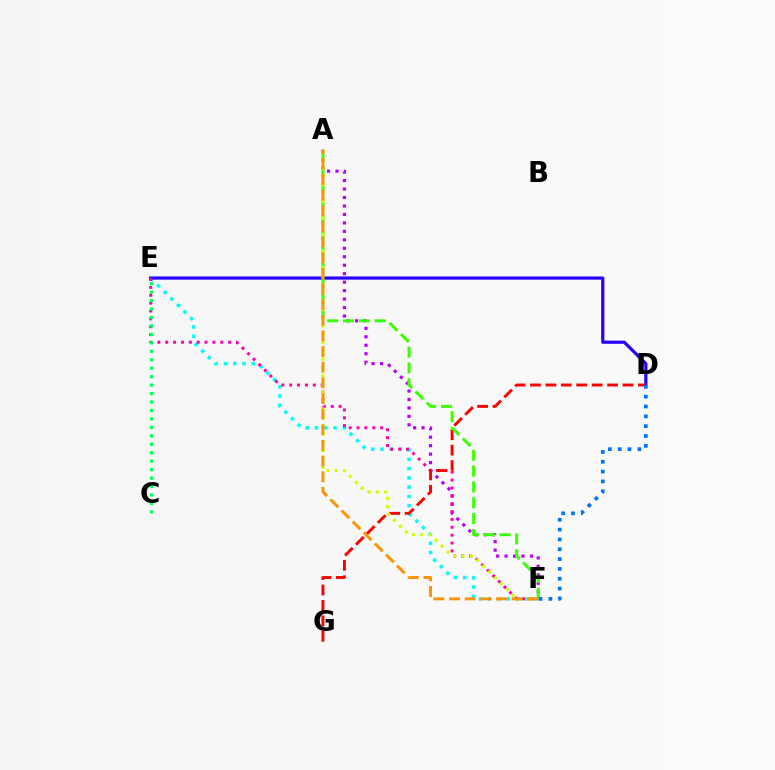{('E', 'F'): [{'color': '#00fff6', 'line_style': 'dotted', 'thickness': 2.52}, {'color': '#ff00ac', 'line_style': 'dotted', 'thickness': 2.14}], ('D', 'E'): [{'color': '#2500ff', 'line_style': 'solid', 'thickness': 2.29}], ('A', 'F'): [{'color': '#b900ff', 'line_style': 'dotted', 'thickness': 2.3}, {'color': '#3dff00', 'line_style': 'dashed', 'thickness': 2.15}, {'color': '#d1ff00', 'line_style': 'dotted', 'thickness': 2.26}, {'color': '#ff9400', 'line_style': 'dashed', 'thickness': 2.13}], ('C', 'E'): [{'color': '#00ff5c', 'line_style': 'dotted', 'thickness': 2.3}], ('D', 'G'): [{'color': '#ff0000', 'line_style': 'dashed', 'thickness': 2.1}], ('D', 'F'): [{'color': '#0074ff', 'line_style': 'dotted', 'thickness': 2.67}]}